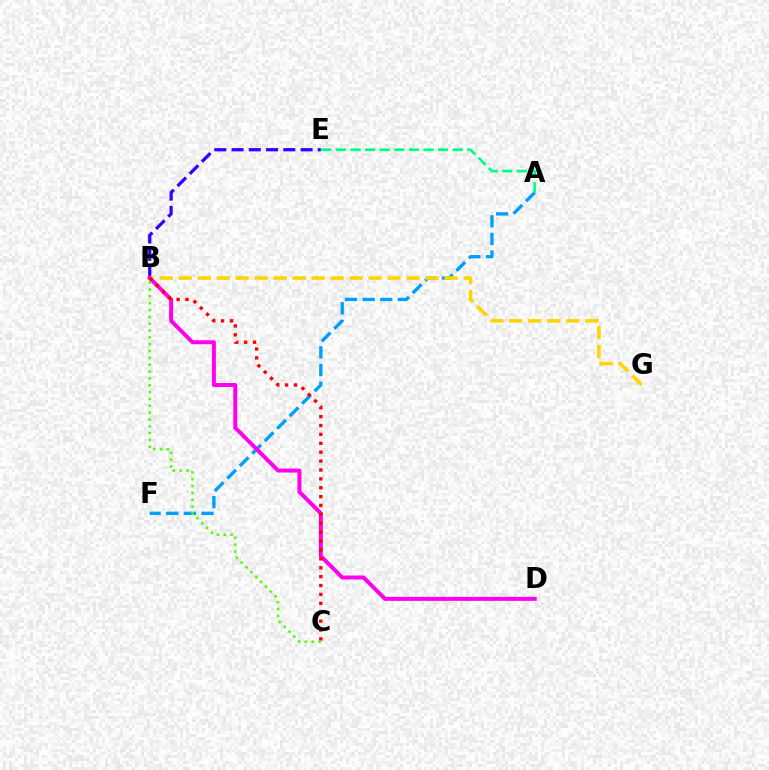{('B', 'E'): [{'color': '#3700ff', 'line_style': 'dashed', 'thickness': 2.34}], ('A', 'F'): [{'color': '#009eff', 'line_style': 'dashed', 'thickness': 2.4}], ('A', 'E'): [{'color': '#00ff86', 'line_style': 'dashed', 'thickness': 1.98}], ('B', 'G'): [{'color': '#ffd500', 'line_style': 'dashed', 'thickness': 2.58}], ('B', 'D'): [{'color': '#ff00ed', 'line_style': 'solid', 'thickness': 2.86}], ('B', 'C'): [{'color': '#ff0000', 'line_style': 'dotted', 'thickness': 2.42}, {'color': '#4fff00', 'line_style': 'dotted', 'thickness': 1.86}]}